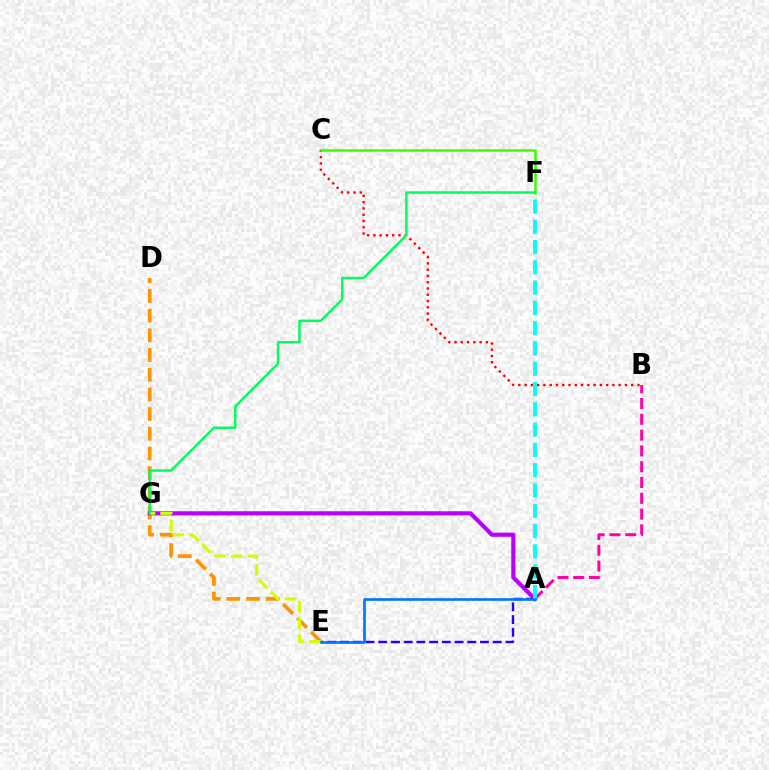{('A', 'B'): [{'color': '#ff00ac', 'line_style': 'dashed', 'thickness': 2.15}], ('D', 'E'): [{'color': '#ff9400', 'line_style': 'dashed', 'thickness': 2.67}], ('B', 'C'): [{'color': '#ff0000', 'line_style': 'dotted', 'thickness': 1.7}], ('A', 'G'): [{'color': '#b900ff', 'line_style': 'solid', 'thickness': 2.99}], ('A', 'E'): [{'color': '#2500ff', 'line_style': 'dashed', 'thickness': 1.73}, {'color': '#0074ff', 'line_style': 'solid', 'thickness': 1.89}], ('E', 'G'): [{'color': '#d1ff00', 'line_style': 'dashed', 'thickness': 2.28}], ('A', 'F'): [{'color': '#00fff6', 'line_style': 'dashed', 'thickness': 2.76}], ('C', 'F'): [{'color': '#3dff00', 'line_style': 'solid', 'thickness': 1.81}], ('F', 'G'): [{'color': '#00ff5c', 'line_style': 'solid', 'thickness': 1.77}]}